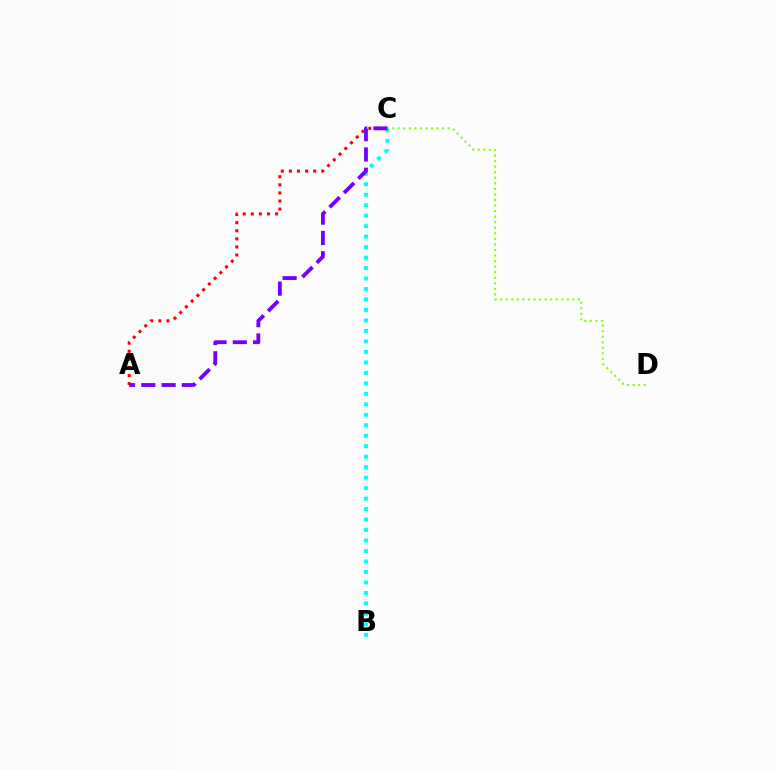{('B', 'C'): [{'color': '#00fff6', 'line_style': 'dotted', 'thickness': 2.85}], ('A', 'C'): [{'color': '#ff0000', 'line_style': 'dotted', 'thickness': 2.2}, {'color': '#7200ff', 'line_style': 'dashed', 'thickness': 2.76}], ('C', 'D'): [{'color': '#84ff00', 'line_style': 'dotted', 'thickness': 1.51}]}